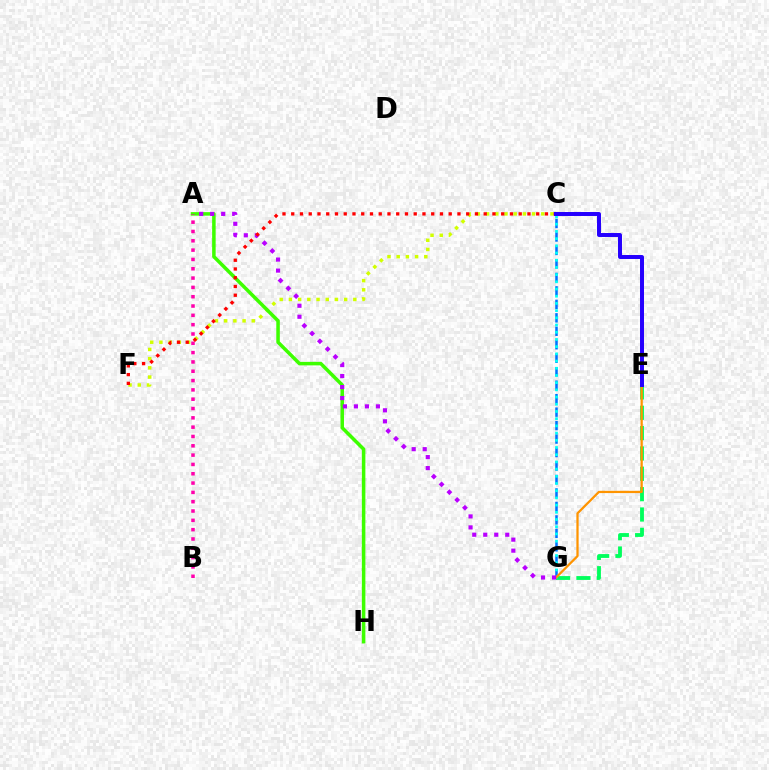{('E', 'G'): [{'color': '#00ff5c', 'line_style': 'dashed', 'thickness': 2.76}, {'color': '#ff9400', 'line_style': 'solid', 'thickness': 1.62}], ('C', 'F'): [{'color': '#d1ff00', 'line_style': 'dotted', 'thickness': 2.5}, {'color': '#ff0000', 'line_style': 'dotted', 'thickness': 2.38}], ('A', 'H'): [{'color': '#3dff00', 'line_style': 'solid', 'thickness': 2.54}], ('C', 'G'): [{'color': '#0074ff', 'line_style': 'dashed', 'thickness': 1.83}, {'color': '#00fff6', 'line_style': 'dotted', 'thickness': 1.96}], ('A', 'G'): [{'color': '#b900ff', 'line_style': 'dotted', 'thickness': 2.99}], ('A', 'B'): [{'color': '#ff00ac', 'line_style': 'dotted', 'thickness': 2.53}], ('C', 'E'): [{'color': '#2500ff', 'line_style': 'solid', 'thickness': 2.86}]}